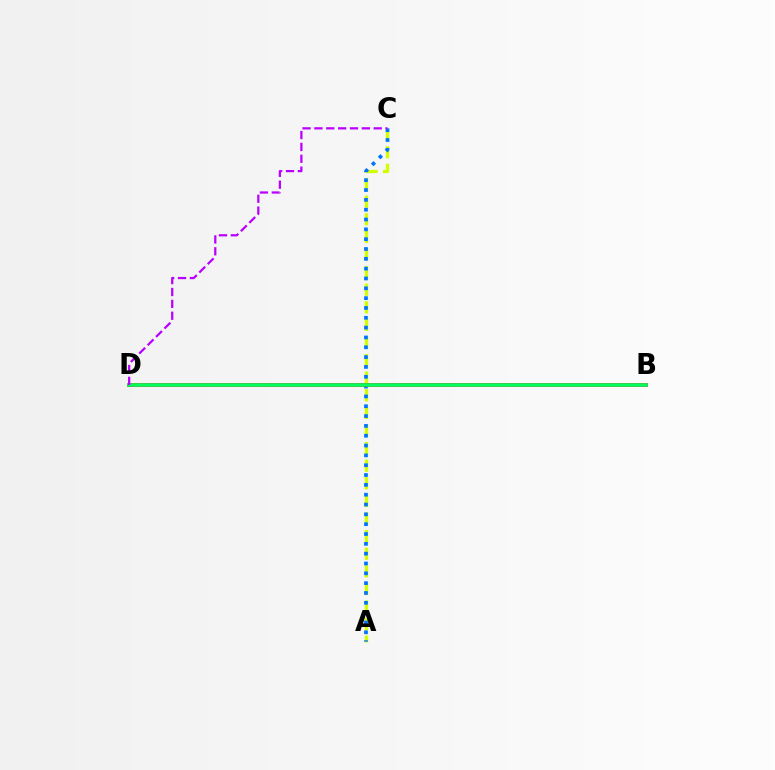{('A', 'C'): [{'color': '#d1ff00', 'line_style': 'dashed', 'thickness': 2.39}, {'color': '#0074ff', 'line_style': 'dotted', 'thickness': 2.67}], ('B', 'D'): [{'color': '#ff0000', 'line_style': 'solid', 'thickness': 2.65}, {'color': '#00ff5c', 'line_style': 'solid', 'thickness': 2.55}], ('C', 'D'): [{'color': '#b900ff', 'line_style': 'dashed', 'thickness': 1.61}]}